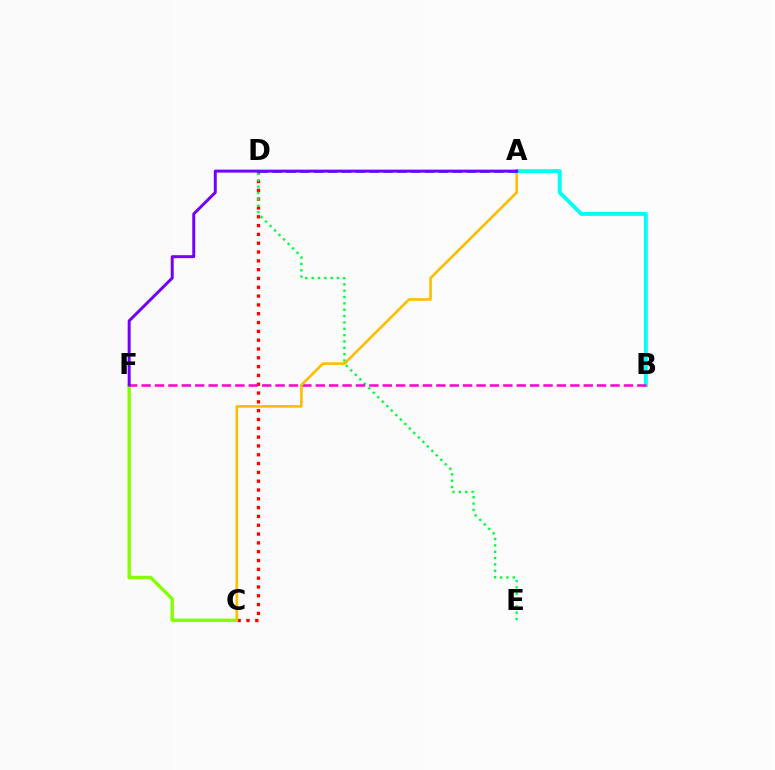{('A', 'B'): [{'color': '#00fff6', 'line_style': 'solid', 'thickness': 2.82}], ('C', 'F'): [{'color': '#84ff00', 'line_style': 'solid', 'thickness': 2.44}], ('C', 'D'): [{'color': '#ff0000', 'line_style': 'dotted', 'thickness': 2.39}], ('D', 'E'): [{'color': '#00ff39', 'line_style': 'dotted', 'thickness': 1.72}], ('B', 'F'): [{'color': '#ff00cf', 'line_style': 'dashed', 'thickness': 1.82}], ('A', 'C'): [{'color': '#ffbd00', 'line_style': 'solid', 'thickness': 1.88}], ('A', 'D'): [{'color': '#004bff', 'line_style': 'dashed', 'thickness': 1.88}], ('A', 'F'): [{'color': '#7200ff', 'line_style': 'solid', 'thickness': 2.13}]}